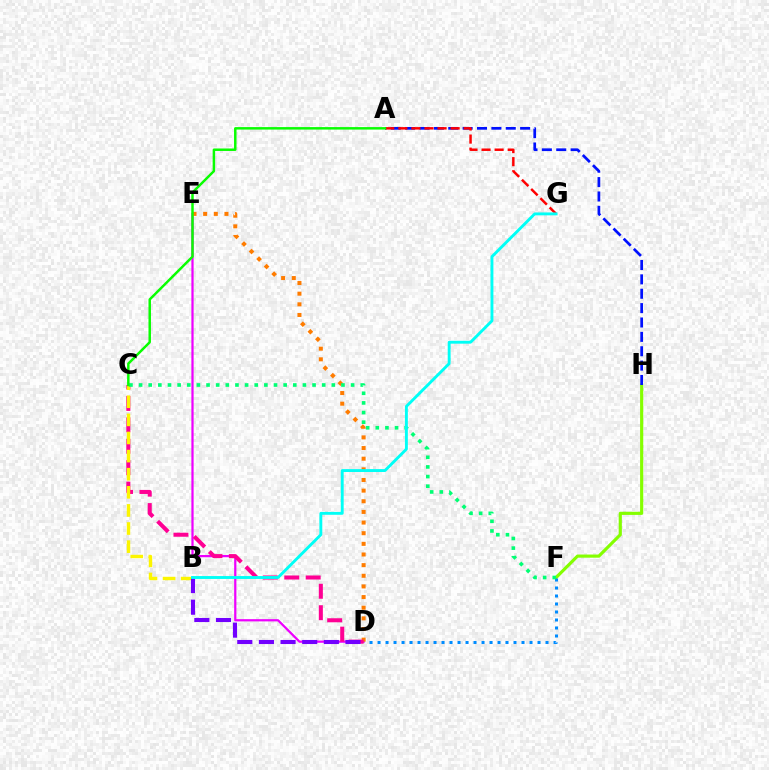{('D', 'E'): [{'color': '#ee00ff', 'line_style': 'solid', 'thickness': 1.6}, {'color': '#ff7c00', 'line_style': 'dotted', 'thickness': 2.89}], ('F', 'H'): [{'color': '#84ff00', 'line_style': 'solid', 'thickness': 2.27}], ('A', 'H'): [{'color': '#0010ff', 'line_style': 'dashed', 'thickness': 1.95}], ('C', 'D'): [{'color': '#ff0094', 'line_style': 'dashed', 'thickness': 2.91}], ('D', 'F'): [{'color': '#008cff', 'line_style': 'dotted', 'thickness': 2.17}], ('B', 'C'): [{'color': '#fcf500', 'line_style': 'dashed', 'thickness': 2.46}], ('B', 'D'): [{'color': '#7200ff', 'line_style': 'dashed', 'thickness': 2.94}], ('A', 'G'): [{'color': '#ff0000', 'line_style': 'dashed', 'thickness': 1.78}], ('C', 'F'): [{'color': '#00ff74', 'line_style': 'dotted', 'thickness': 2.62}], ('B', 'G'): [{'color': '#00fff6', 'line_style': 'solid', 'thickness': 2.08}], ('A', 'C'): [{'color': '#08ff00', 'line_style': 'solid', 'thickness': 1.78}]}